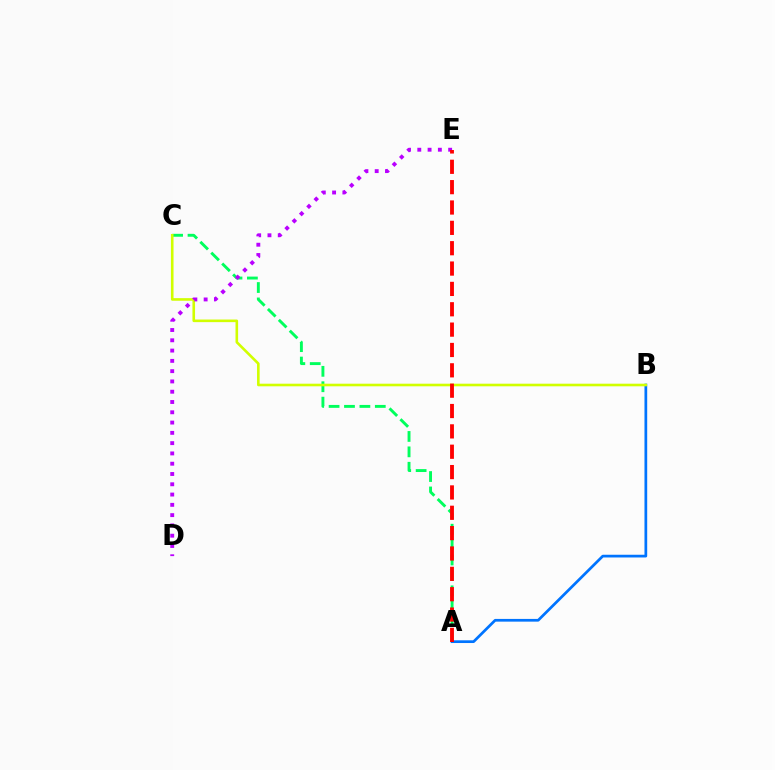{('A', 'C'): [{'color': '#00ff5c', 'line_style': 'dashed', 'thickness': 2.09}], ('A', 'B'): [{'color': '#0074ff', 'line_style': 'solid', 'thickness': 1.96}], ('B', 'C'): [{'color': '#d1ff00', 'line_style': 'solid', 'thickness': 1.88}], ('D', 'E'): [{'color': '#b900ff', 'line_style': 'dotted', 'thickness': 2.79}], ('A', 'E'): [{'color': '#ff0000', 'line_style': 'dashed', 'thickness': 2.76}]}